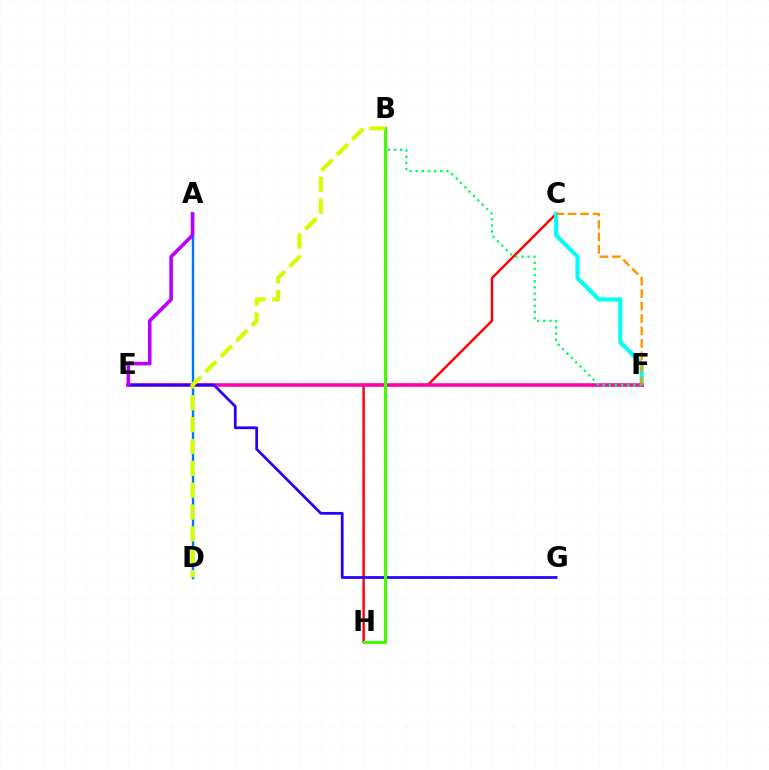{('C', 'H'): [{'color': '#ff0000', 'line_style': 'solid', 'thickness': 1.75}], ('C', 'F'): [{'color': '#00fff6', 'line_style': 'solid', 'thickness': 2.96}, {'color': '#ff9400', 'line_style': 'dashed', 'thickness': 1.69}], ('E', 'F'): [{'color': '#ff00ac', 'line_style': 'solid', 'thickness': 2.55}], ('A', 'D'): [{'color': '#0074ff', 'line_style': 'solid', 'thickness': 1.73}], ('B', 'F'): [{'color': '#00ff5c', 'line_style': 'dotted', 'thickness': 1.67}], ('E', 'G'): [{'color': '#2500ff', 'line_style': 'solid', 'thickness': 1.97}], ('A', 'E'): [{'color': '#b900ff', 'line_style': 'solid', 'thickness': 2.59}], ('B', 'H'): [{'color': '#3dff00', 'line_style': 'solid', 'thickness': 2.18}], ('B', 'D'): [{'color': '#d1ff00', 'line_style': 'dashed', 'thickness': 2.97}]}